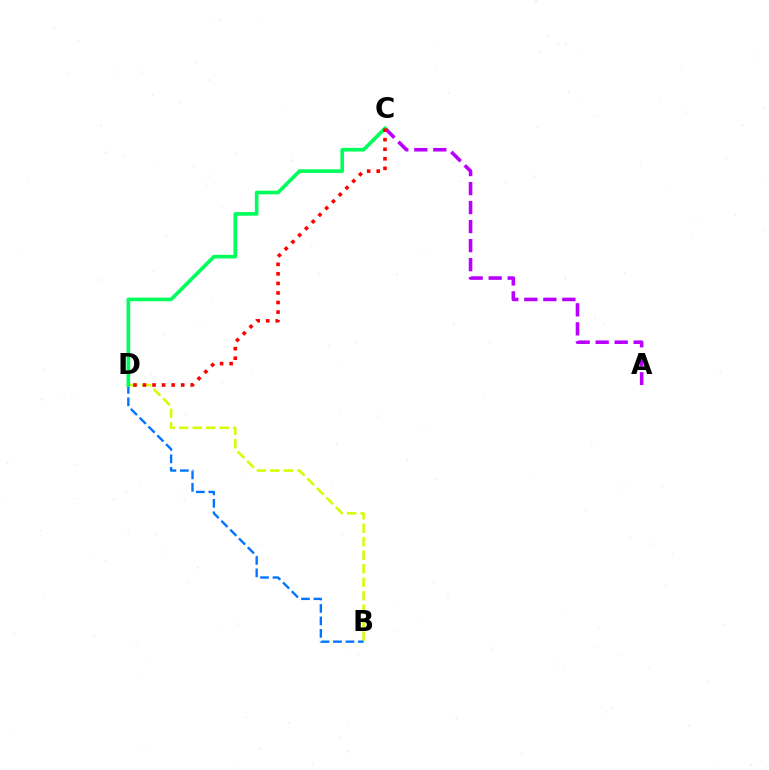{('B', 'D'): [{'color': '#d1ff00', 'line_style': 'dashed', 'thickness': 1.83}, {'color': '#0074ff', 'line_style': 'dashed', 'thickness': 1.69}], ('A', 'C'): [{'color': '#b900ff', 'line_style': 'dashed', 'thickness': 2.58}], ('C', 'D'): [{'color': '#00ff5c', 'line_style': 'solid', 'thickness': 2.63}, {'color': '#ff0000', 'line_style': 'dotted', 'thickness': 2.59}]}